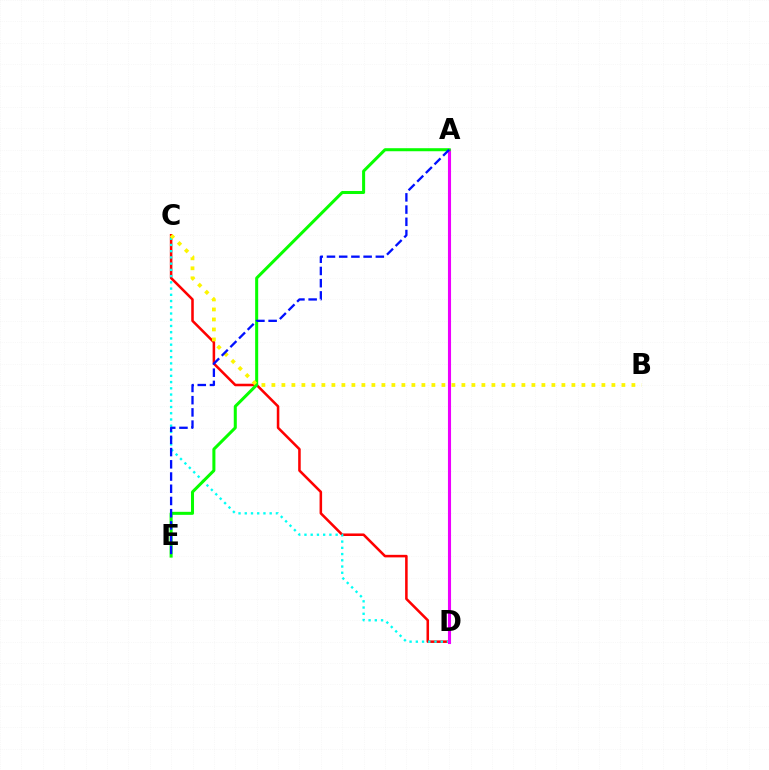{('C', 'D'): [{'color': '#ff0000', 'line_style': 'solid', 'thickness': 1.83}, {'color': '#00fff6', 'line_style': 'dotted', 'thickness': 1.69}], ('A', 'D'): [{'color': '#ee00ff', 'line_style': 'solid', 'thickness': 2.23}], ('A', 'E'): [{'color': '#08ff00', 'line_style': 'solid', 'thickness': 2.18}, {'color': '#0010ff', 'line_style': 'dashed', 'thickness': 1.66}], ('B', 'C'): [{'color': '#fcf500', 'line_style': 'dotted', 'thickness': 2.72}]}